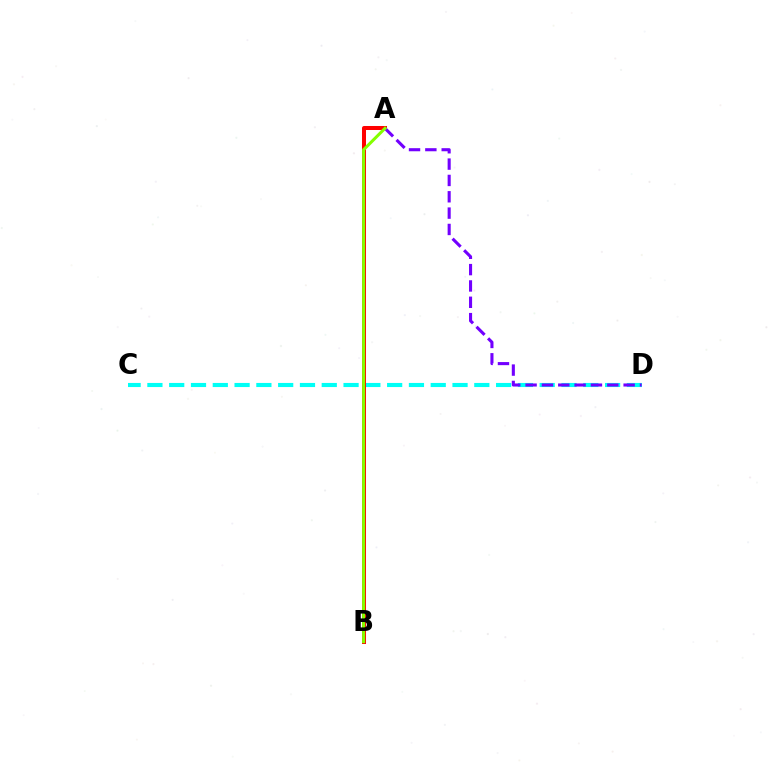{('C', 'D'): [{'color': '#00fff6', 'line_style': 'dashed', 'thickness': 2.96}], ('A', 'B'): [{'color': '#ff0000', 'line_style': 'solid', 'thickness': 2.89}, {'color': '#84ff00', 'line_style': 'solid', 'thickness': 2.19}], ('A', 'D'): [{'color': '#7200ff', 'line_style': 'dashed', 'thickness': 2.22}]}